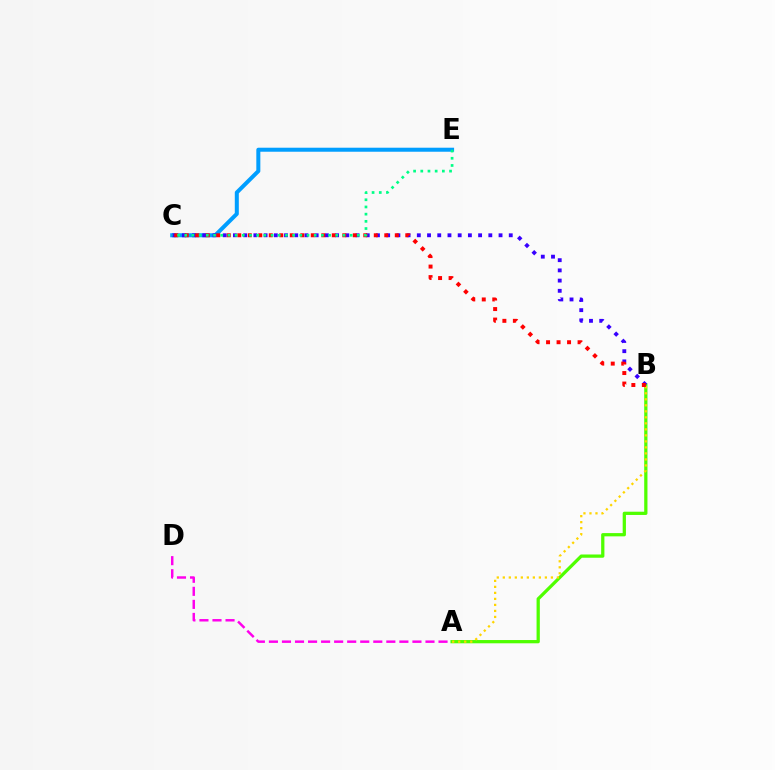{('C', 'E'): [{'color': '#009eff', 'line_style': 'solid', 'thickness': 2.89}, {'color': '#00ff86', 'line_style': 'dotted', 'thickness': 1.95}], ('A', 'D'): [{'color': '#ff00ed', 'line_style': 'dashed', 'thickness': 1.77}], ('A', 'B'): [{'color': '#4fff00', 'line_style': 'solid', 'thickness': 2.34}, {'color': '#ffd500', 'line_style': 'dotted', 'thickness': 1.63}], ('B', 'C'): [{'color': '#3700ff', 'line_style': 'dotted', 'thickness': 2.78}, {'color': '#ff0000', 'line_style': 'dotted', 'thickness': 2.85}]}